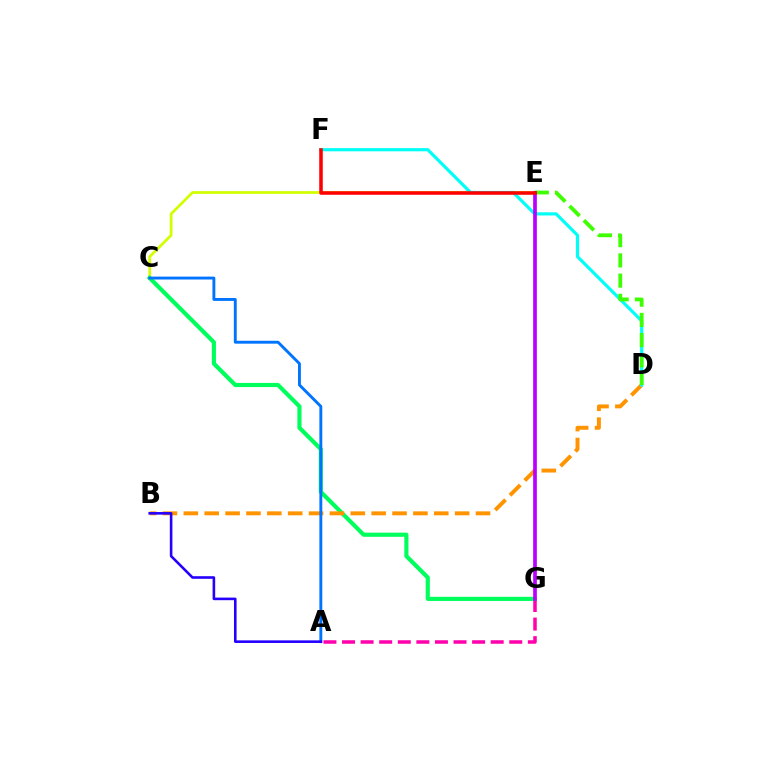{('C', 'E'): [{'color': '#d1ff00', 'line_style': 'solid', 'thickness': 1.98}], ('A', 'G'): [{'color': '#ff00ac', 'line_style': 'dashed', 'thickness': 2.52}], ('C', 'G'): [{'color': '#00ff5c', 'line_style': 'solid', 'thickness': 2.99}], ('B', 'D'): [{'color': '#ff9400', 'line_style': 'dashed', 'thickness': 2.84}], ('A', 'C'): [{'color': '#0074ff', 'line_style': 'solid', 'thickness': 2.09}], ('D', 'F'): [{'color': '#00fff6', 'line_style': 'solid', 'thickness': 2.28}], ('D', 'E'): [{'color': '#3dff00', 'line_style': 'dashed', 'thickness': 2.75}], ('E', 'G'): [{'color': '#b900ff', 'line_style': 'solid', 'thickness': 2.65}], ('A', 'B'): [{'color': '#2500ff', 'line_style': 'solid', 'thickness': 1.87}], ('E', 'F'): [{'color': '#ff0000', 'line_style': 'solid', 'thickness': 2.55}]}